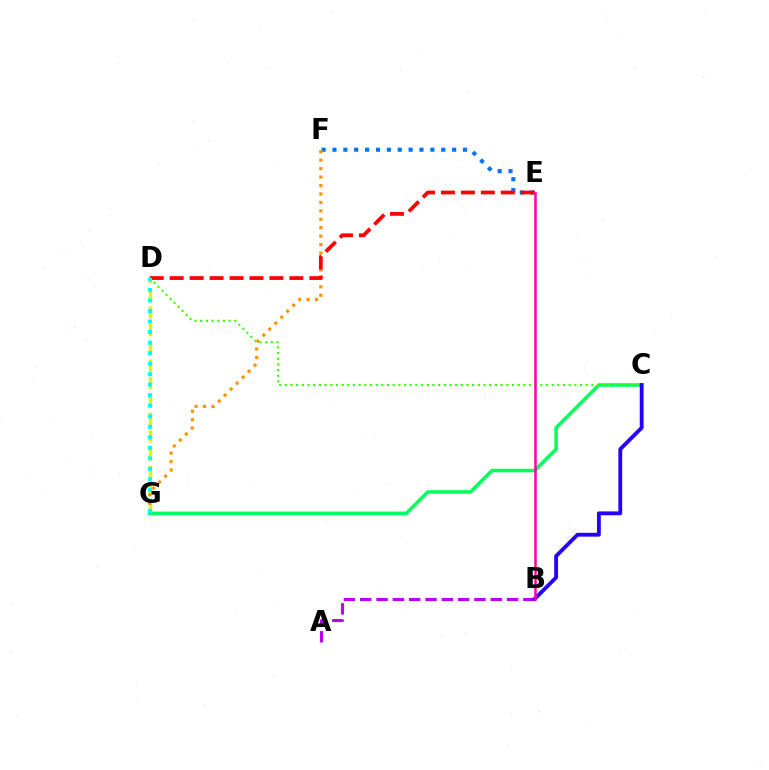{('D', 'G'): [{'color': '#d1ff00', 'line_style': 'dashed', 'thickness': 2.41}, {'color': '#00fff6', 'line_style': 'dotted', 'thickness': 2.86}], ('E', 'F'): [{'color': '#0074ff', 'line_style': 'dotted', 'thickness': 2.96}], ('F', 'G'): [{'color': '#ff9400', 'line_style': 'dotted', 'thickness': 2.29}], ('D', 'E'): [{'color': '#ff0000', 'line_style': 'dashed', 'thickness': 2.71}], ('A', 'B'): [{'color': '#b900ff', 'line_style': 'dashed', 'thickness': 2.22}], ('C', 'G'): [{'color': '#00ff5c', 'line_style': 'solid', 'thickness': 2.54}], ('C', 'D'): [{'color': '#3dff00', 'line_style': 'dotted', 'thickness': 1.54}], ('B', 'C'): [{'color': '#2500ff', 'line_style': 'solid', 'thickness': 2.76}], ('B', 'E'): [{'color': '#ff00ac', 'line_style': 'solid', 'thickness': 1.8}]}